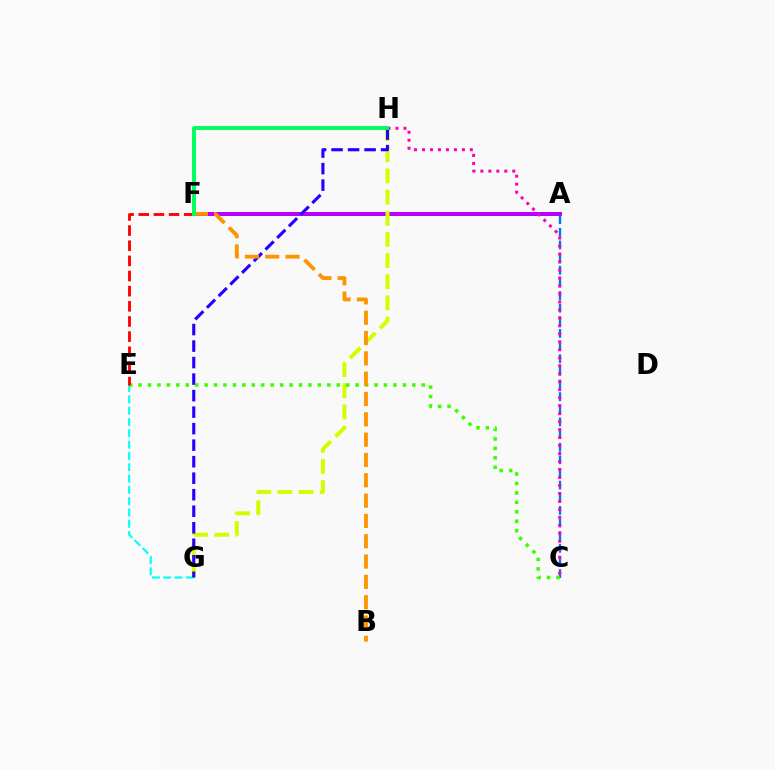{('A', 'F'): [{'color': '#b900ff', 'line_style': 'solid', 'thickness': 2.88}], ('G', 'H'): [{'color': '#d1ff00', 'line_style': 'dashed', 'thickness': 2.88}, {'color': '#2500ff', 'line_style': 'dashed', 'thickness': 2.24}], ('A', 'C'): [{'color': '#0074ff', 'line_style': 'dashed', 'thickness': 1.72}], ('E', 'G'): [{'color': '#00fff6', 'line_style': 'dashed', 'thickness': 1.54}], ('C', 'H'): [{'color': '#ff00ac', 'line_style': 'dotted', 'thickness': 2.17}], ('C', 'E'): [{'color': '#3dff00', 'line_style': 'dotted', 'thickness': 2.56}], ('E', 'F'): [{'color': '#ff0000', 'line_style': 'dashed', 'thickness': 2.06}], ('B', 'F'): [{'color': '#ff9400', 'line_style': 'dashed', 'thickness': 2.76}], ('F', 'H'): [{'color': '#00ff5c', 'line_style': 'solid', 'thickness': 2.83}]}